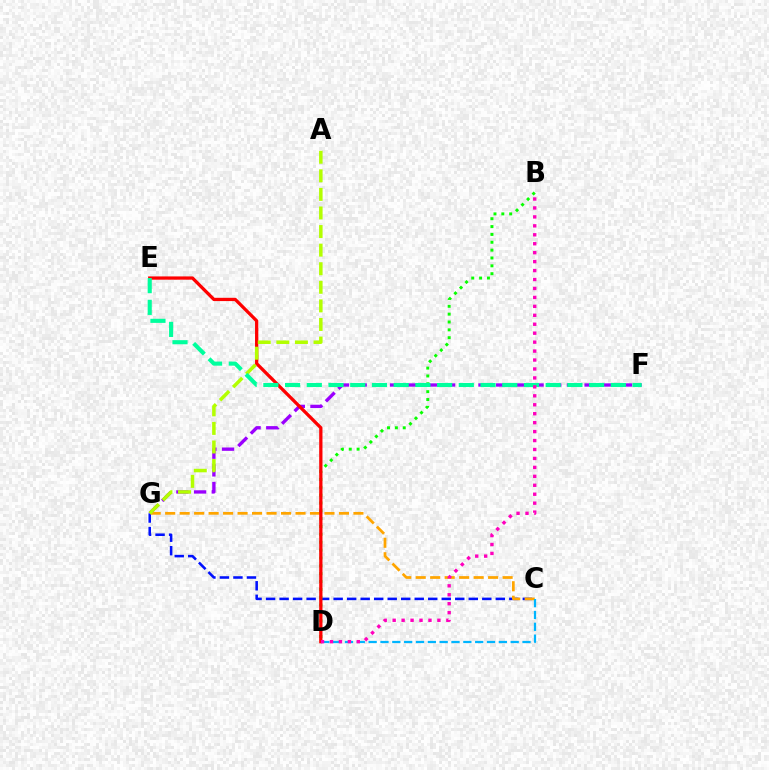{('C', 'G'): [{'color': '#0010ff', 'line_style': 'dashed', 'thickness': 1.84}, {'color': '#ffa500', 'line_style': 'dashed', 'thickness': 1.97}], ('F', 'G'): [{'color': '#9b00ff', 'line_style': 'dashed', 'thickness': 2.4}], ('B', 'D'): [{'color': '#08ff00', 'line_style': 'dotted', 'thickness': 2.13}, {'color': '#ff00bd', 'line_style': 'dotted', 'thickness': 2.43}], ('D', 'E'): [{'color': '#ff0000', 'line_style': 'solid', 'thickness': 2.36}], ('A', 'G'): [{'color': '#b3ff00', 'line_style': 'dashed', 'thickness': 2.52}], ('C', 'D'): [{'color': '#00b5ff', 'line_style': 'dashed', 'thickness': 1.61}], ('E', 'F'): [{'color': '#00ff9d', 'line_style': 'dashed', 'thickness': 2.95}]}